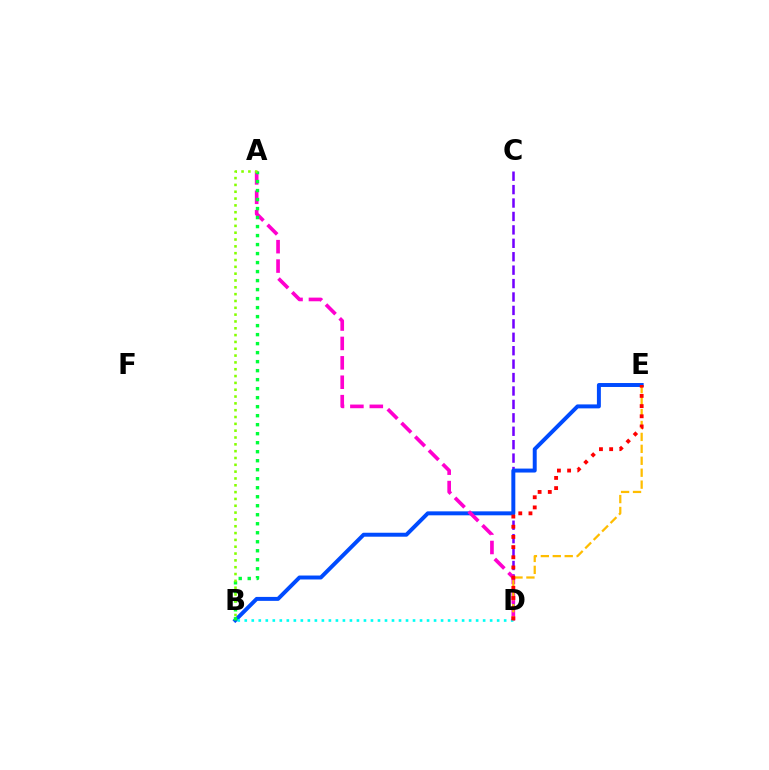{('C', 'D'): [{'color': '#7200ff', 'line_style': 'dashed', 'thickness': 1.82}], ('B', 'E'): [{'color': '#004bff', 'line_style': 'solid', 'thickness': 2.85}], ('B', 'D'): [{'color': '#00fff6', 'line_style': 'dotted', 'thickness': 1.9}], ('A', 'D'): [{'color': '#ff00cf', 'line_style': 'dashed', 'thickness': 2.64}], ('A', 'B'): [{'color': '#00ff39', 'line_style': 'dotted', 'thickness': 2.45}, {'color': '#84ff00', 'line_style': 'dotted', 'thickness': 1.85}], ('D', 'E'): [{'color': '#ffbd00', 'line_style': 'dashed', 'thickness': 1.62}, {'color': '#ff0000', 'line_style': 'dotted', 'thickness': 2.77}]}